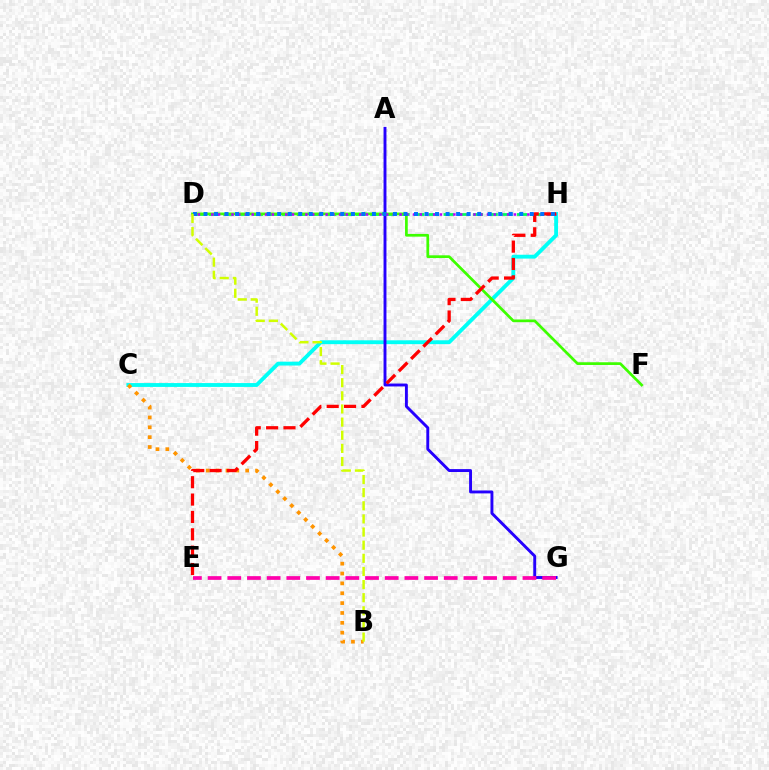{('C', 'H'): [{'color': '#00fff6', 'line_style': 'solid', 'thickness': 2.77}], ('B', 'C'): [{'color': '#ff9400', 'line_style': 'dotted', 'thickness': 2.68}], ('D', 'H'): [{'color': '#00ff5c', 'line_style': 'dashed', 'thickness': 1.99}, {'color': '#b900ff', 'line_style': 'dotted', 'thickness': 1.83}, {'color': '#0074ff', 'line_style': 'dotted', 'thickness': 2.86}], ('A', 'G'): [{'color': '#2500ff', 'line_style': 'solid', 'thickness': 2.09}], ('E', 'G'): [{'color': '#ff00ac', 'line_style': 'dashed', 'thickness': 2.67}], ('D', 'F'): [{'color': '#3dff00', 'line_style': 'solid', 'thickness': 1.96}], ('E', 'H'): [{'color': '#ff0000', 'line_style': 'dashed', 'thickness': 2.36}], ('B', 'D'): [{'color': '#d1ff00', 'line_style': 'dashed', 'thickness': 1.78}]}